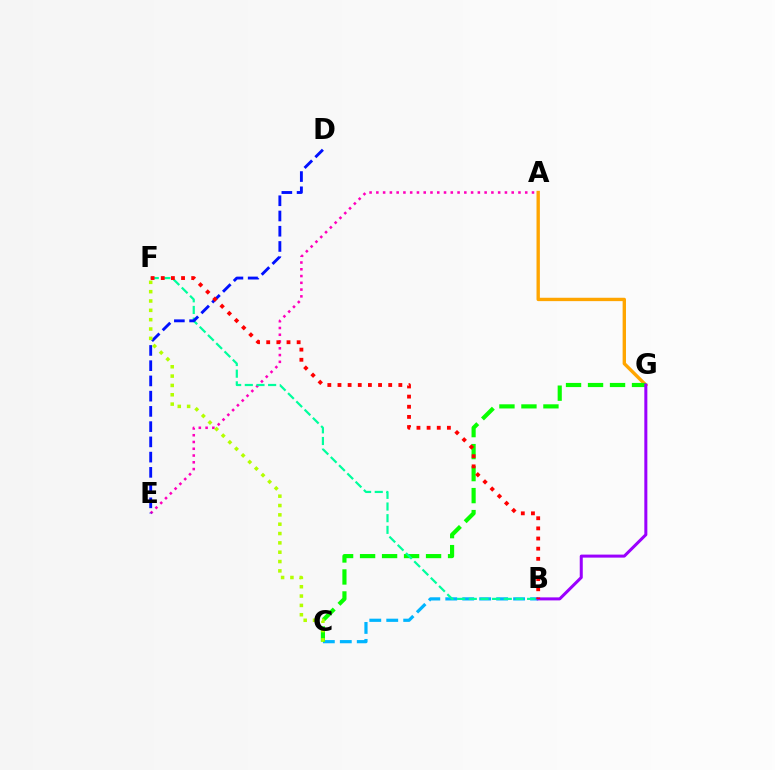{('A', 'E'): [{'color': '#ff00bd', 'line_style': 'dotted', 'thickness': 1.84}], ('B', 'C'): [{'color': '#00b5ff', 'line_style': 'dashed', 'thickness': 2.3}], ('A', 'G'): [{'color': '#ffa500', 'line_style': 'solid', 'thickness': 2.42}], ('C', 'G'): [{'color': '#08ff00', 'line_style': 'dashed', 'thickness': 2.99}], ('B', 'F'): [{'color': '#00ff9d', 'line_style': 'dashed', 'thickness': 1.58}, {'color': '#ff0000', 'line_style': 'dotted', 'thickness': 2.76}], ('B', 'G'): [{'color': '#9b00ff', 'line_style': 'solid', 'thickness': 2.18}], ('D', 'E'): [{'color': '#0010ff', 'line_style': 'dashed', 'thickness': 2.07}], ('C', 'F'): [{'color': '#b3ff00', 'line_style': 'dotted', 'thickness': 2.54}]}